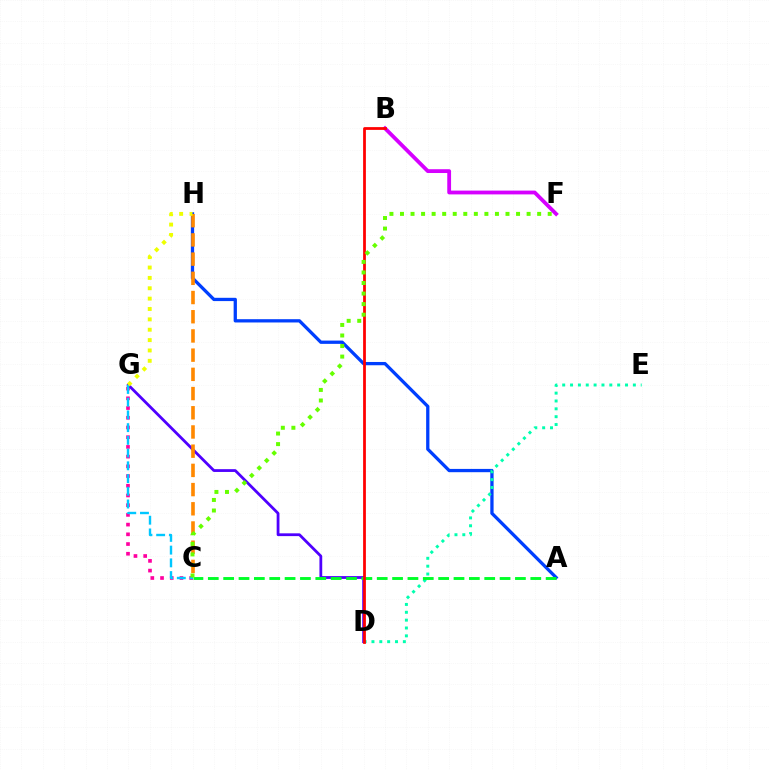{('A', 'H'): [{'color': '#003fff', 'line_style': 'solid', 'thickness': 2.36}], ('C', 'G'): [{'color': '#ff00a0', 'line_style': 'dotted', 'thickness': 2.64}, {'color': '#00c7ff', 'line_style': 'dashed', 'thickness': 1.73}], ('B', 'F'): [{'color': '#d600ff', 'line_style': 'solid', 'thickness': 2.74}], ('D', 'G'): [{'color': '#4f00ff', 'line_style': 'solid', 'thickness': 2.01}], ('C', 'H'): [{'color': '#ff8800', 'line_style': 'dashed', 'thickness': 2.61}], ('D', 'E'): [{'color': '#00ffaf', 'line_style': 'dotted', 'thickness': 2.13}], ('A', 'C'): [{'color': '#00ff27', 'line_style': 'dashed', 'thickness': 2.09}], ('B', 'D'): [{'color': '#ff0000', 'line_style': 'solid', 'thickness': 1.99}], ('C', 'F'): [{'color': '#66ff00', 'line_style': 'dotted', 'thickness': 2.87}], ('G', 'H'): [{'color': '#eeff00', 'line_style': 'dotted', 'thickness': 2.82}]}